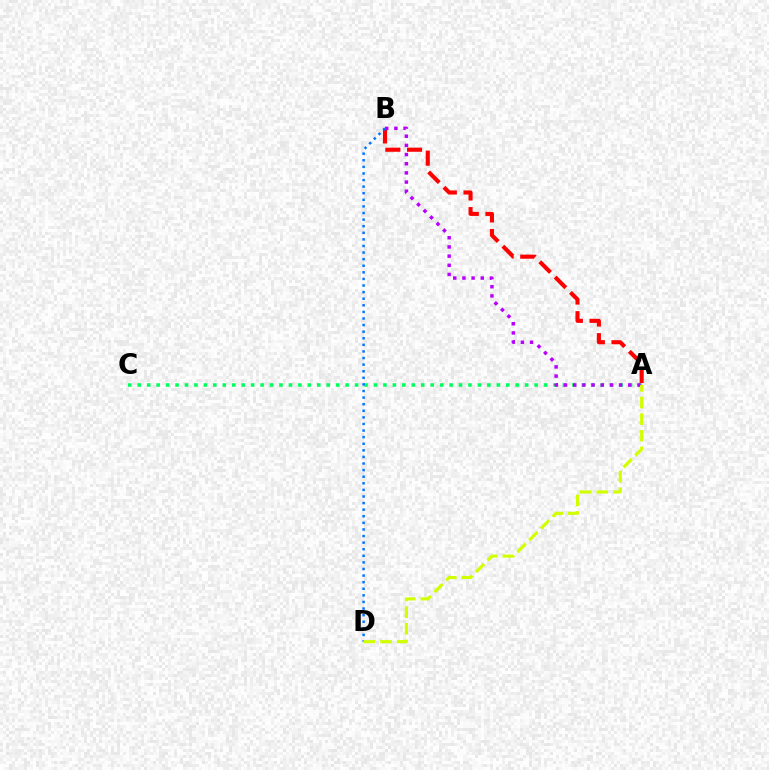{('A', 'C'): [{'color': '#00ff5c', 'line_style': 'dotted', 'thickness': 2.57}], ('A', 'B'): [{'color': '#ff0000', 'line_style': 'dashed', 'thickness': 2.94}, {'color': '#b900ff', 'line_style': 'dotted', 'thickness': 2.49}], ('B', 'D'): [{'color': '#0074ff', 'line_style': 'dotted', 'thickness': 1.79}], ('A', 'D'): [{'color': '#d1ff00', 'line_style': 'dashed', 'thickness': 2.26}]}